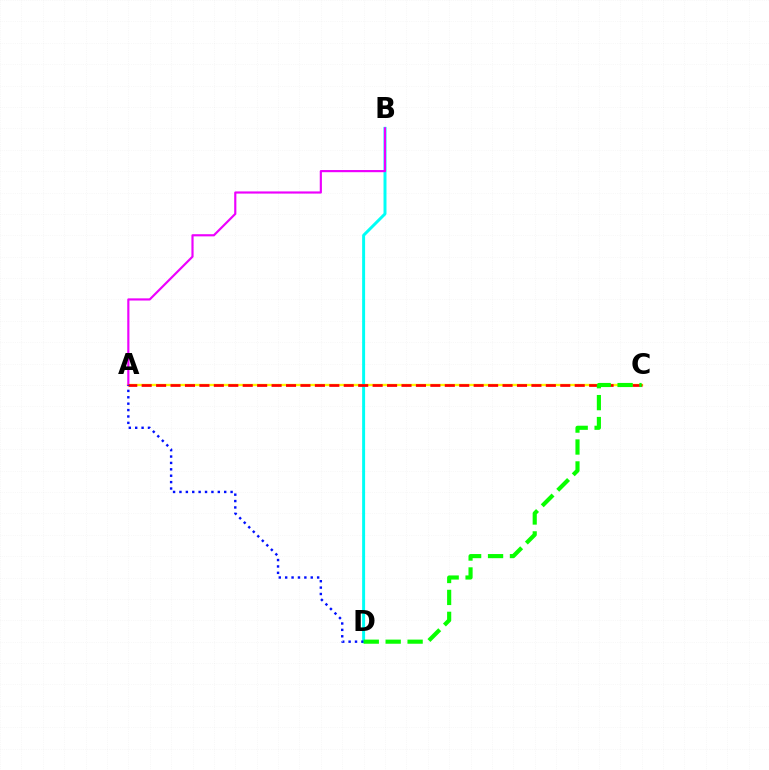{('A', 'C'): [{'color': '#fcf500', 'line_style': 'solid', 'thickness': 1.69}, {'color': '#ff0000', 'line_style': 'dashed', 'thickness': 1.96}], ('B', 'D'): [{'color': '#00fff6', 'line_style': 'solid', 'thickness': 2.14}], ('A', 'B'): [{'color': '#ee00ff', 'line_style': 'solid', 'thickness': 1.56}], ('A', 'D'): [{'color': '#0010ff', 'line_style': 'dotted', 'thickness': 1.74}], ('C', 'D'): [{'color': '#08ff00', 'line_style': 'dashed', 'thickness': 2.98}]}